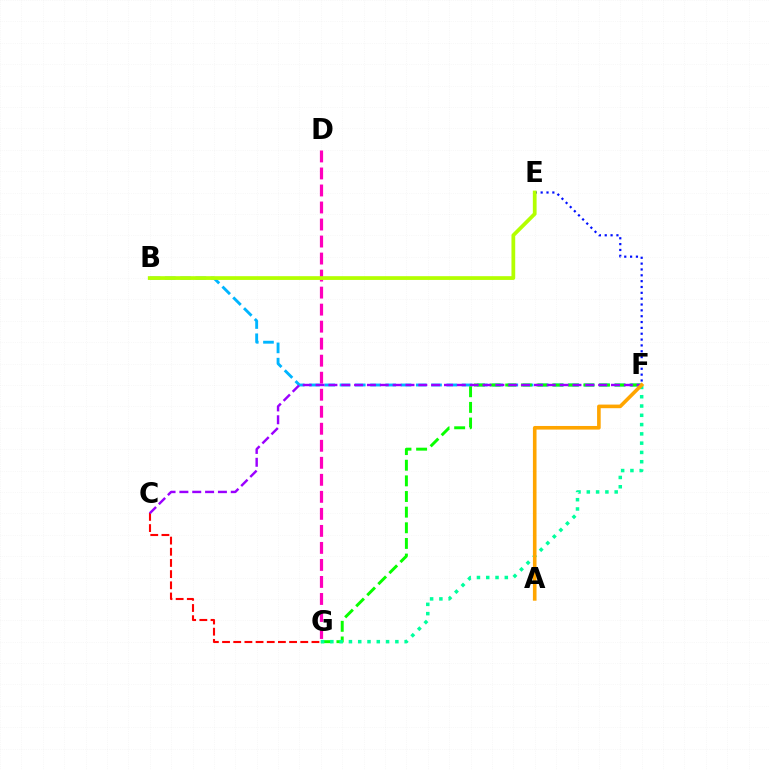{('E', 'F'): [{'color': '#0010ff', 'line_style': 'dotted', 'thickness': 1.59}], ('D', 'G'): [{'color': '#ff00bd', 'line_style': 'dashed', 'thickness': 2.31}], ('B', 'F'): [{'color': '#00b5ff', 'line_style': 'dashed', 'thickness': 2.07}], ('F', 'G'): [{'color': '#08ff00', 'line_style': 'dashed', 'thickness': 2.12}, {'color': '#00ff9d', 'line_style': 'dotted', 'thickness': 2.52}], ('C', 'G'): [{'color': '#ff0000', 'line_style': 'dashed', 'thickness': 1.52}], ('B', 'E'): [{'color': '#b3ff00', 'line_style': 'solid', 'thickness': 2.71}], ('C', 'F'): [{'color': '#9b00ff', 'line_style': 'dashed', 'thickness': 1.75}], ('A', 'F'): [{'color': '#ffa500', 'line_style': 'solid', 'thickness': 2.6}]}